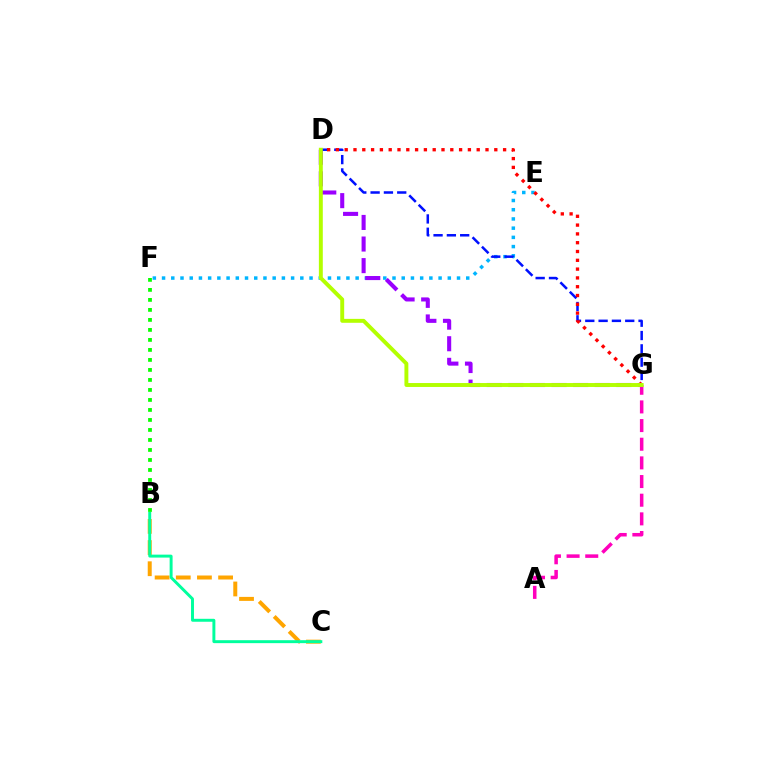{('A', 'G'): [{'color': '#ff00bd', 'line_style': 'dashed', 'thickness': 2.53}], ('E', 'F'): [{'color': '#00b5ff', 'line_style': 'dotted', 'thickness': 2.5}], ('B', 'C'): [{'color': '#ffa500', 'line_style': 'dashed', 'thickness': 2.87}, {'color': '#00ff9d', 'line_style': 'solid', 'thickness': 2.12}], ('D', 'G'): [{'color': '#9b00ff', 'line_style': 'dashed', 'thickness': 2.93}, {'color': '#0010ff', 'line_style': 'dashed', 'thickness': 1.81}, {'color': '#ff0000', 'line_style': 'dotted', 'thickness': 2.39}, {'color': '#b3ff00', 'line_style': 'solid', 'thickness': 2.82}], ('B', 'F'): [{'color': '#08ff00', 'line_style': 'dotted', 'thickness': 2.72}]}